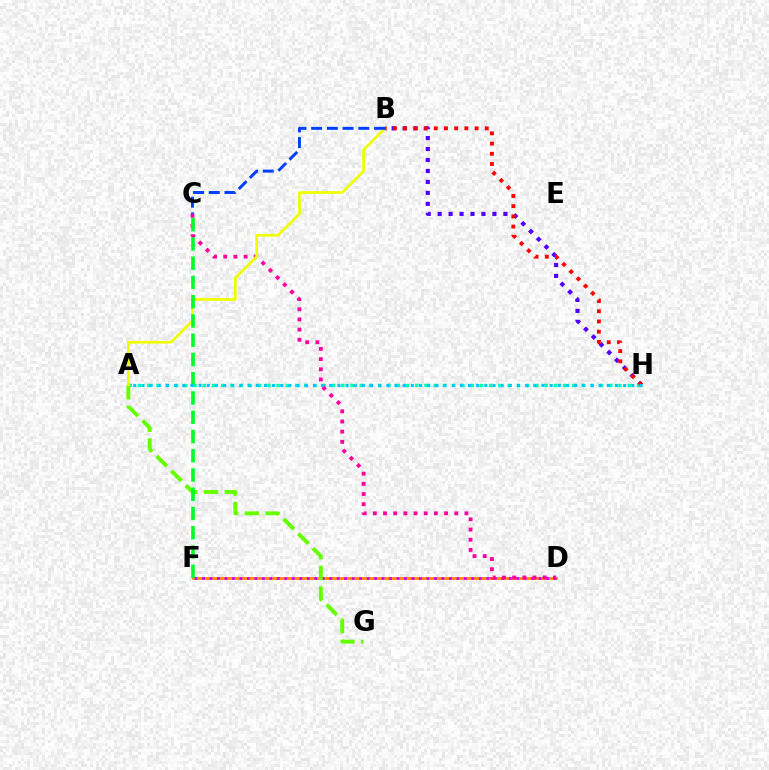{('D', 'F'): [{'color': '#ff8800', 'line_style': 'solid', 'thickness': 2.0}, {'color': '#d600ff', 'line_style': 'dotted', 'thickness': 2.03}], ('B', 'H'): [{'color': '#4f00ff', 'line_style': 'dotted', 'thickness': 2.98}, {'color': '#ff0000', 'line_style': 'dotted', 'thickness': 2.77}], ('A', 'H'): [{'color': '#00ffaf', 'line_style': 'dotted', 'thickness': 2.51}, {'color': '#00c7ff', 'line_style': 'dotted', 'thickness': 2.22}], ('C', 'D'): [{'color': '#ff00a0', 'line_style': 'dotted', 'thickness': 2.76}], ('A', 'G'): [{'color': '#66ff00', 'line_style': 'dashed', 'thickness': 2.81}], ('A', 'B'): [{'color': '#eeff00', 'line_style': 'solid', 'thickness': 1.96}], ('C', 'F'): [{'color': '#00ff27', 'line_style': 'dashed', 'thickness': 2.62}], ('B', 'C'): [{'color': '#003fff', 'line_style': 'dashed', 'thickness': 2.14}]}